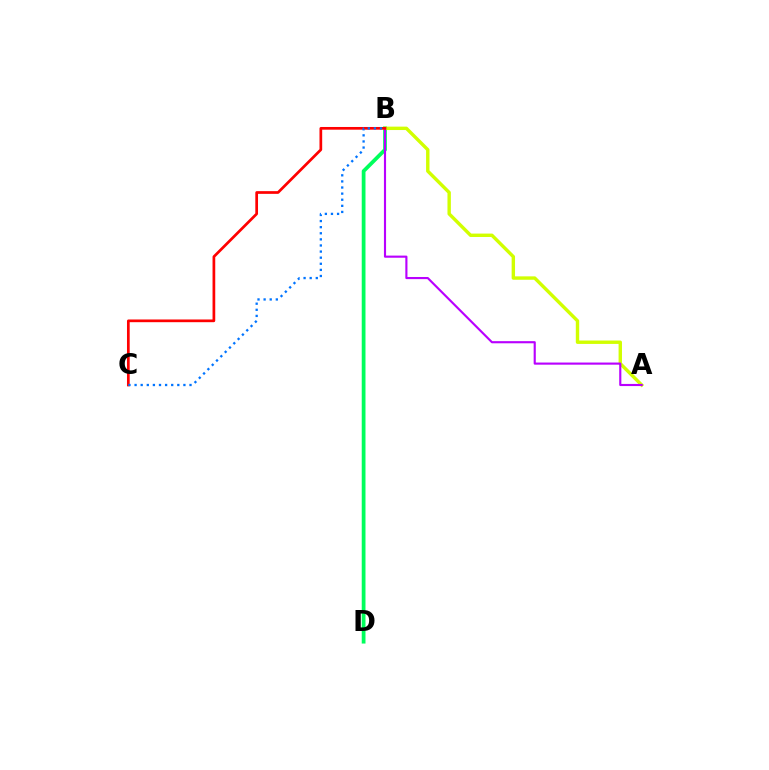{('B', 'D'): [{'color': '#00ff5c', 'line_style': 'solid', 'thickness': 2.71}], ('A', 'B'): [{'color': '#d1ff00', 'line_style': 'solid', 'thickness': 2.45}, {'color': '#b900ff', 'line_style': 'solid', 'thickness': 1.54}], ('B', 'C'): [{'color': '#ff0000', 'line_style': 'solid', 'thickness': 1.95}, {'color': '#0074ff', 'line_style': 'dotted', 'thickness': 1.66}]}